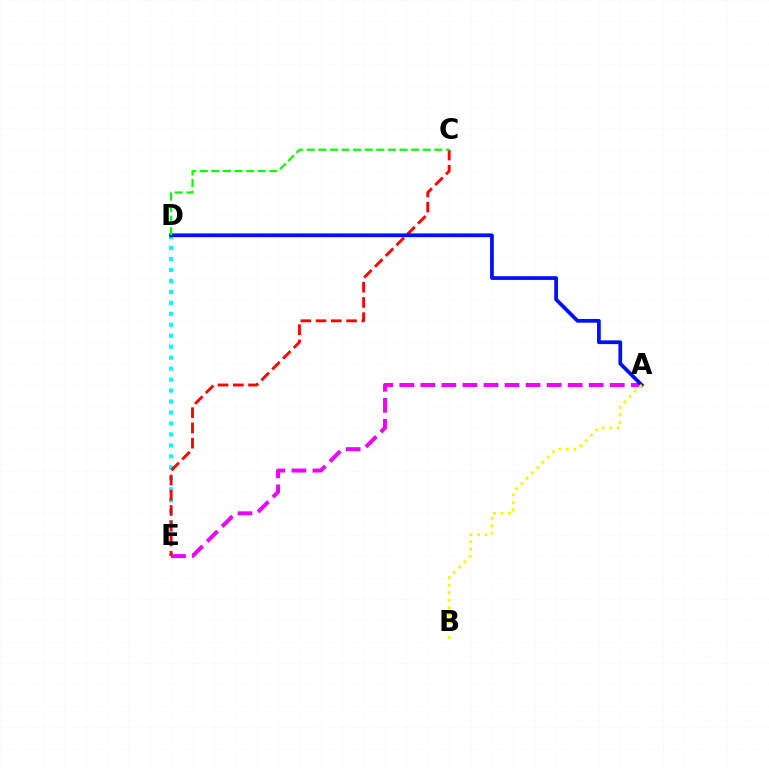{('D', 'E'): [{'color': '#00fff6', 'line_style': 'dotted', 'thickness': 2.98}], ('C', 'E'): [{'color': '#ff0000', 'line_style': 'dashed', 'thickness': 2.07}], ('A', 'E'): [{'color': '#ee00ff', 'line_style': 'dashed', 'thickness': 2.86}], ('A', 'D'): [{'color': '#0010ff', 'line_style': 'solid', 'thickness': 2.69}], ('C', 'D'): [{'color': '#08ff00', 'line_style': 'dashed', 'thickness': 1.57}], ('A', 'B'): [{'color': '#fcf500', 'line_style': 'dotted', 'thickness': 2.03}]}